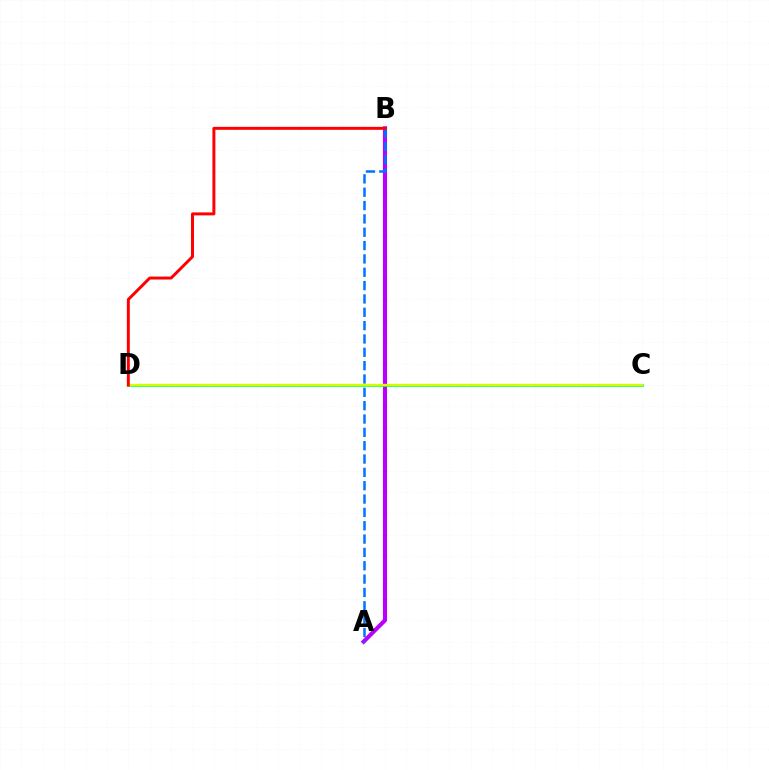{('A', 'B'): [{'color': '#b900ff', 'line_style': 'solid', 'thickness': 2.95}, {'color': '#0074ff', 'line_style': 'dashed', 'thickness': 1.81}], ('C', 'D'): [{'color': '#00ff5c', 'line_style': 'solid', 'thickness': 1.91}, {'color': '#d1ff00', 'line_style': 'solid', 'thickness': 1.69}], ('B', 'D'): [{'color': '#ff0000', 'line_style': 'solid', 'thickness': 2.13}]}